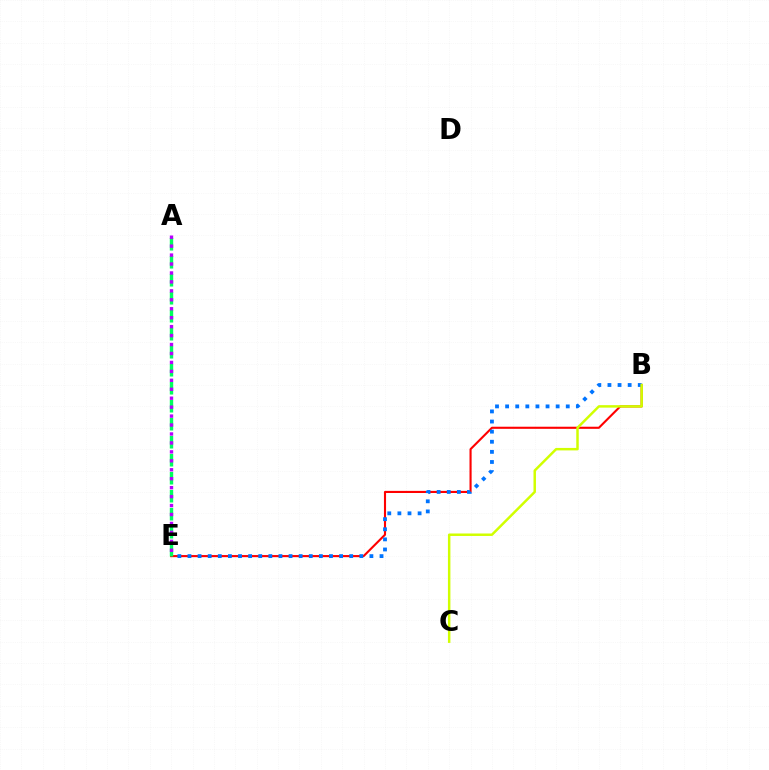{('B', 'E'): [{'color': '#ff0000', 'line_style': 'solid', 'thickness': 1.52}, {'color': '#0074ff', 'line_style': 'dotted', 'thickness': 2.75}], ('A', 'E'): [{'color': '#00ff5c', 'line_style': 'dashed', 'thickness': 2.44}, {'color': '#b900ff', 'line_style': 'dotted', 'thickness': 2.43}], ('B', 'C'): [{'color': '#d1ff00', 'line_style': 'solid', 'thickness': 1.78}]}